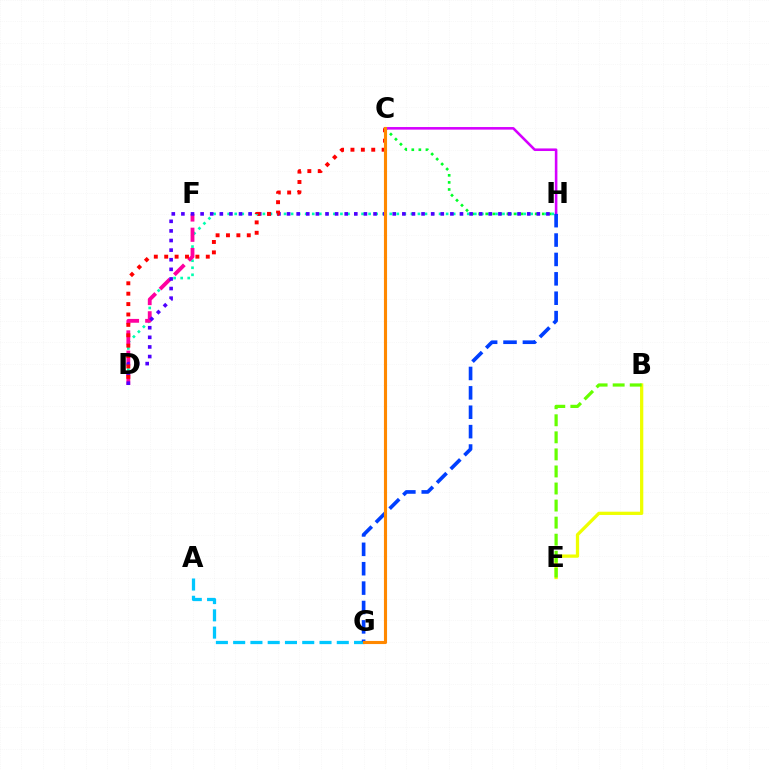{('C', 'H'): [{'color': '#00ff27', 'line_style': 'dotted', 'thickness': 1.92}, {'color': '#d600ff', 'line_style': 'solid', 'thickness': 1.86}], ('D', 'H'): [{'color': '#00ffaf', 'line_style': 'dotted', 'thickness': 1.91}, {'color': '#4f00ff', 'line_style': 'dotted', 'thickness': 2.61}], ('D', 'F'): [{'color': '#ff00a0', 'line_style': 'dashed', 'thickness': 2.75}], ('B', 'E'): [{'color': '#eeff00', 'line_style': 'solid', 'thickness': 2.35}, {'color': '#66ff00', 'line_style': 'dashed', 'thickness': 2.32}], ('A', 'G'): [{'color': '#00c7ff', 'line_style': 'dashed', 'thickness': 2.35}], ('G', 'H'): [{'color': '#003fff', 'line_style': 'dashed', 'thickness': 2.63}], ('C', 'D'): [{'color': '#ff0000', 'line_style': 'dotted', 'thickness': 2.82}], ('C', 'G'): [{'color': '#ff8800', 'line_style': 'solid', 'thickness': 2.23}]}